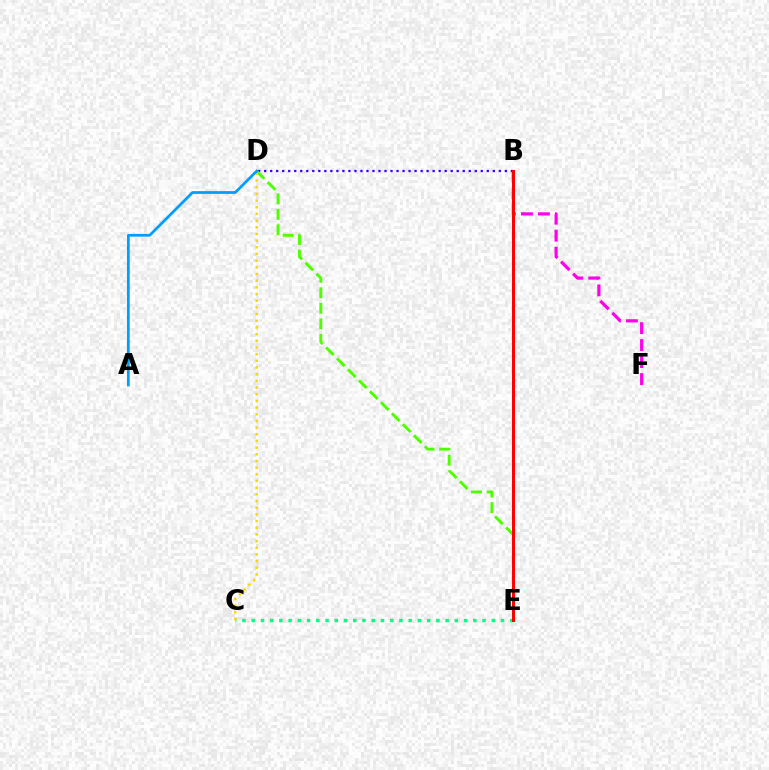{('B', 'D'): [{'color': '#3700ff', 'line_style': 'dotted', 'thickness': 1.63}], ('D', 'E'): [{'color': '#4fff00', 'line_style': 'dashed', 'thickness': 2.11}], ('C', 'E'): [{'color': '#00ff86', 'line_style': 'dotted', 'thickness': 2.51}], ('B', 'F'): [{'color': '#ff00ed', 'line_style': 'dashed', 'thickness': 2.31}], ('C', 'D'): [{'color': '#ffd500', 'line_style': 'dotted', 'thickness': 1.81}], ('A', 'D'): [{'color': '#009eff', 'line_style': 'solid', 'thickness': 1.98}], ('B', 'E'): [{'color': '#ff0000', 'line_style': 'solid', 'thickness': 2.18}]}